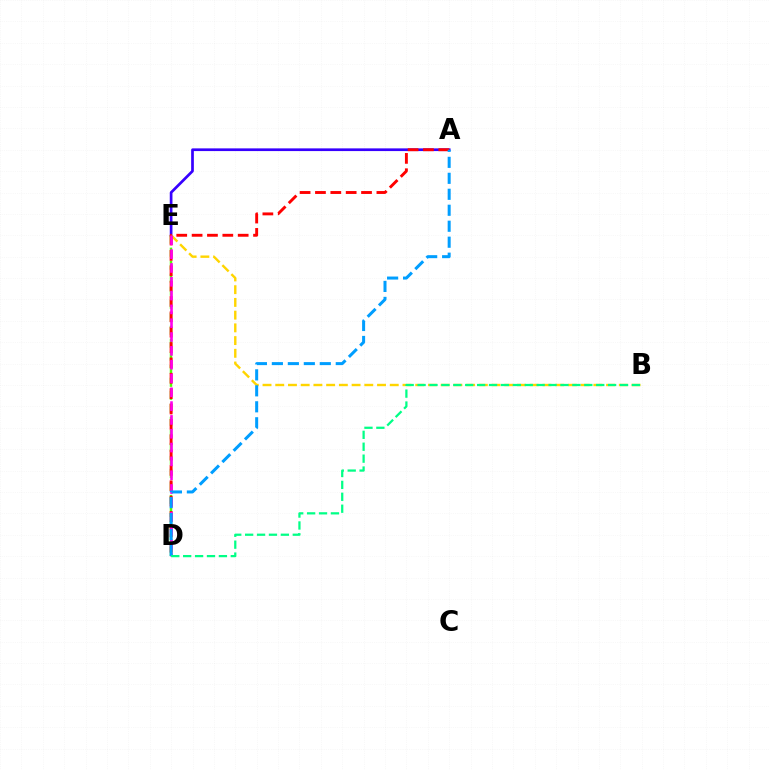{('A', 'E'): [{'color': '#3700ff', 'line_style': 'solid', 'thickness': 1.95}], ('B', 'E'): [{'color': '#ffd500', 'line_style': 'dashed', 'thickness': 1.73}], ('D', 'E'): [{'color': '#4fff00', 'line_style': 'dashed', 'thickness': 1.77}, {'color': '#ff00ed', 'line_style': 'dashed', 'thickness': 1.88}], ('A', 'D'): [{'color': '#ff0000', 'line_style': 'dashed', 'thickness': 2.09}, {'color': '#009eff', 'line_style': 'dashed', 'thickness': 2.17}], ('B', 'D'): [{'color': '#00ff86', 'line_style': 'dashed', 'thickness': 1.62}]}